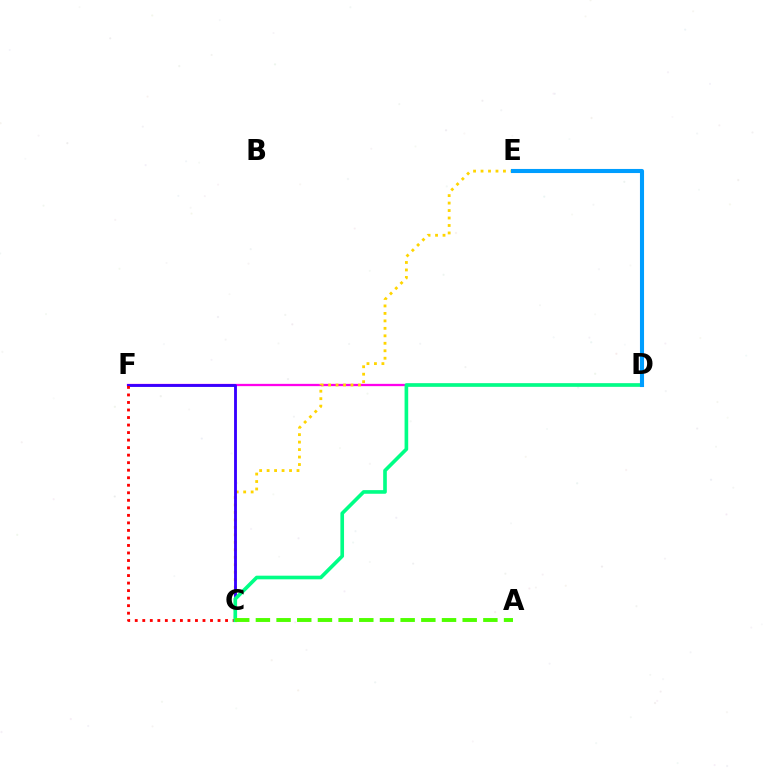{('D', 'F'): [{'color': '#ff00ed', 'line_style': 'solid', 'thickness': 1.65}], ('C', 'E'): [{'color': '#ffd500', 'line_style': 'dotted', 'thickness': 2.03}], ('C', 'F'): [{'color': '#3700ff', 'line_style': 'solid', 'thickness': 2.05}, {'color': '#ff0000', 'line_style': 'dotted', 'thickness': 2.04}], ('C', 'D'): [{'color': '#00ff86', 'line_style': 'solid', 'thickness': 2.62}], ('D', 'E'): [{'color': '#009eff', 'line_style': 'solid', 'thickness': 2.94}], ('A', 'C'): [{'color': '#4fff00', 'line_style': 'dashed', 'thickness': 2.81}]}